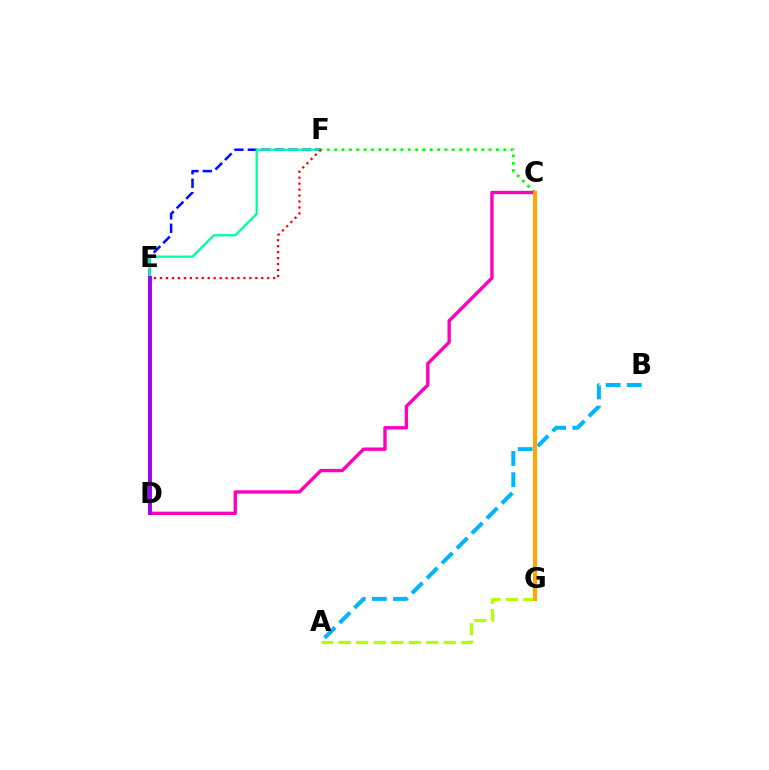{('A', 'G'): [{'color': '#b3ff00', 'line_style': 'dashed', 'thickness': 2.38}], ('E', 'F'): [{'color': '#0010ff', 'line_style': 'dashed', 'thickness': 1.83}, {'color': '#ff0000', 'line_style': 'dotted', 'thickness': 1.62}], ('C', 'F'): [{'color': '#08ff00', 'line_style': 'dotted', 'thickness': 2.0}], ('A', 'B'): [{'color': '#00b5ff', 'line_style': 'dashed', 'thickness': 2.88}], ('D', 'F'): [{'color': '#00ff9d', 'line_style': 'solid', 'thickness': 1.65}], ('C', 'D'): [{'color': '#ff00bd', 'line_style': 'solid', 'thickness': 2.42}], ('D', 'E'): [{'color': '#9b00ff', 'line_style': 'solid', 'thickness': 2.81}], ('C', 'G'): [{'color': '#ffa500', 'line_style': 'solid', 'thickness': 2.92}]}